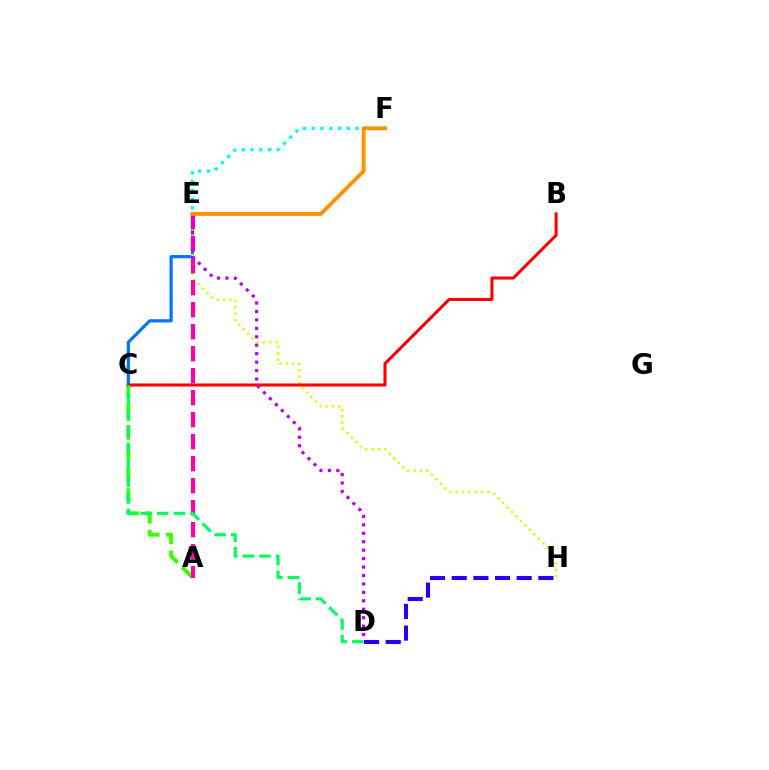{('A', 'C'): [{'color': '#3dff00', 'line_style': 'dashed', 'thickness': 2.86}], ('C', 'E'): [{'color': '#0074ff', 'line_style': 'solid', 'thickness': 2.31}], ('E', 'H'): [{'color': '#d1ff00', 'line_style': 'dotted', 'thickness': 1.73}], ('A', 'E'): [{'color': '#ff00ac', 'line_style': 'dashed', 'thickness': 2.99}], ('B', 'C'): [{'color': '#ff0000', 'line_style': 'solid', 'thickness': 2.2}], ('C', 'D'): [{'color': '#00ff5c', 'line_style': 'dashed', 'thickness': 2.25}], ('E', 'F'): [{'color': '#00fff6', 'line_style': 'dotted', 'thickness': 2.38}, {'color': '#ff9400', 'line_style': 'solid', 'thickness': 2.82}], ('D', 'E'): [{'color': '#b900ff', 'line_style': 'dotted', 'thickness': 2.29}], ('D', 'H'): [{'color': '#2500ff', 'line_style': 'dashed', 'thickness': 2.94}]}